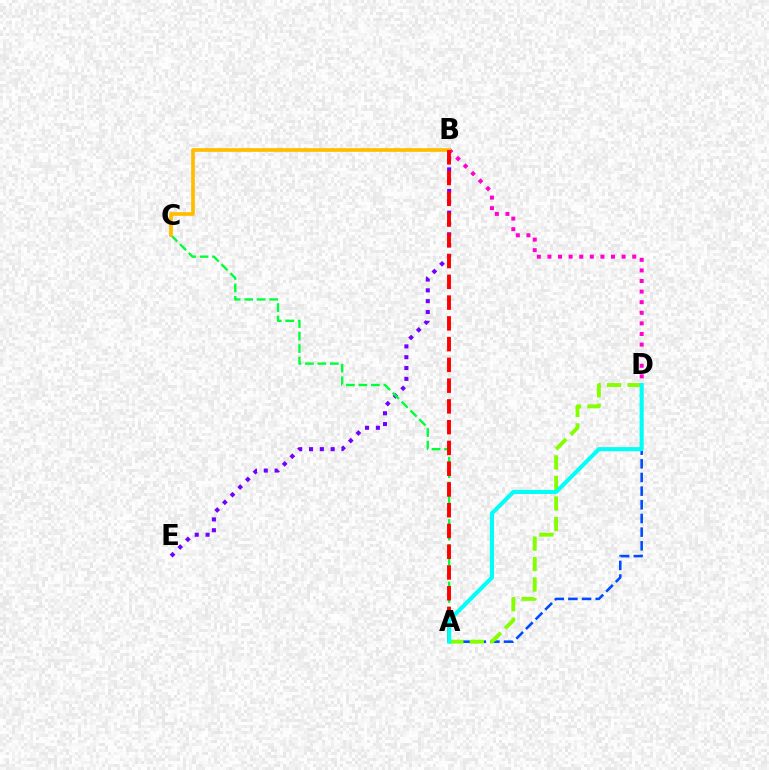{('B', 'D'): [{'color': '#ff00cf', 'line_style': 'dotted', 'thickness': 2.88}], ('B', 'E'): [{'color': '#7200ff', 'line_style': 'dotted', 'thickness': 2.94}], ('A', 'C'): [{'color': '#00ff39', 'line_style': 'dashed', 'thickness': 1.7}], ('A', 'D'): [{'color': '#004bff', 'line_style': 'dashed', 'thickness': 1.86}, {'color': '#84ff00', 'line_style': 'dashed', 'thickness': 2.78}, {'color': '#00fff6', 'line_style': 'solid', 'thickness': 2.94}], ('B', 'C'): [{'color': '#ffbd00', 'line_style': 'solid', 'thickness': 2.66}], ('A', 'B'): [{'color': '#ff0000', 'line_style': 'dashed', 'thickness': 2.82}]}